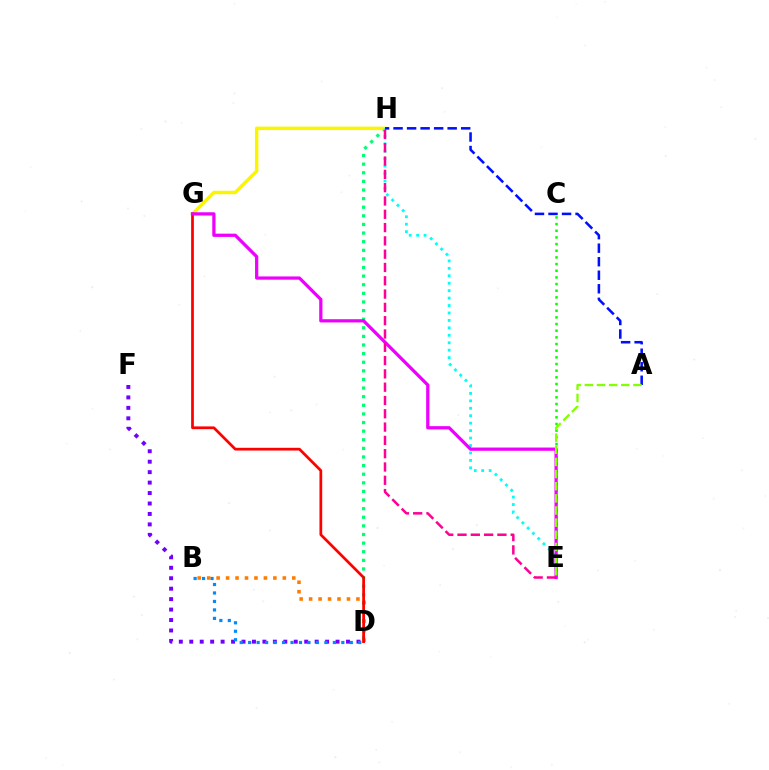{('D', 'F'): [{'color': '#7200ff', 'line_style': 'dotted', 'thickness': 2.84}], ('D', 'H'): [{'color': '#00ff74', 'line_style': 'dotted', 'thickness': 2.34}], ('G', 'H'): [{'color': '#fcf500', 'line_style': 'solid', 'thickness': 2.49}], ('B', 'D'): [{'color': '#008cff', 'line_style': 'dotted', 'thickness': 2.3}, {'color': '#ff7c00', 'line_style': 'dotted', 'thickness': 2.57}], ('C', 'E'): [{'color': '#08ff00', 'line_style': 'dotted', 'thickness': 1.81}], ('D', 'G'): [{'color': '#ff0000', 'line_style': 'solid', 'thickness': 1.97}], ('E', 'H'): [{'color': '#00fff6', 'line_style': 'dotted', 'thickness': 2.02}, {'color': '#ff0094', 'line_style': 'dashed', 'thickness': 1.81}], ('E', 'G'): [{'color': '#ee00ff', 'line_style': 'solid', 'thickness': 2.34}], ('A', 'H'): [{'color': '#0010ff', 'line_style': 'dashed', 'thickness': 1.84}], ('A', 'E'): [{'color': '#84ff00', 'line_style': 'dashed', 'thickness': 1.65}]}